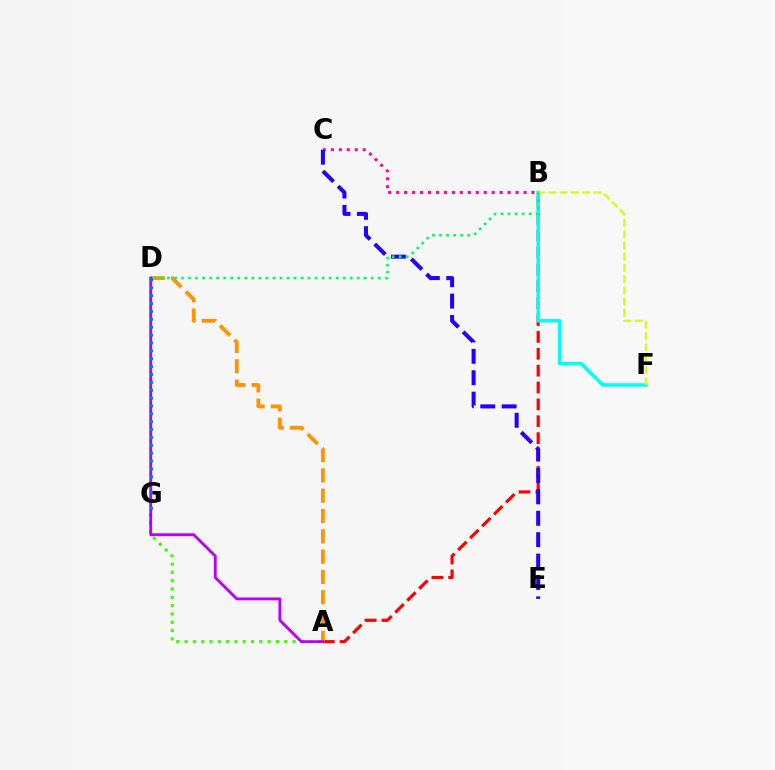{('A', 'B'): [{'color': '#ff0000', 'line_style': 'dashed', 'thickness': 2.29}], ('A', 'D'): [{'color': '#ff9400', 'line_style': 'dashed', 'thickness': 2.76}, {'color': '#b900ff', 'line_style': 'solid', 'thickness': 2.06}], ('A', 'G'): [{'color': '#3dff00', 'line_style': 'dotted', 'thickness': 2.26}], ('B', 'F'): [{'color': '#00fff6', 'line_style': 'solid', 'thickness': 2.55}, {'color': '#d1ff00', 'line_style': 'dashed', 'thickness': 1.53}], ('B', 'C'): [{'color': '#ff00ac', 'line_style': 'dotted', 'thickness': 2.16}], ('C', 'E'): [{'color': '#2500ff', 'line_style': 'dashed', 'thickness': 2.91}], ('B', 'D'): [{'color': '#00ff5c', 'line_style': 'dotted', 'thickness': 1.91}], ('D', 'G'): [{'color': '#0074ff', 'line_style': 'dotted', 'thickness': 2.14}]}